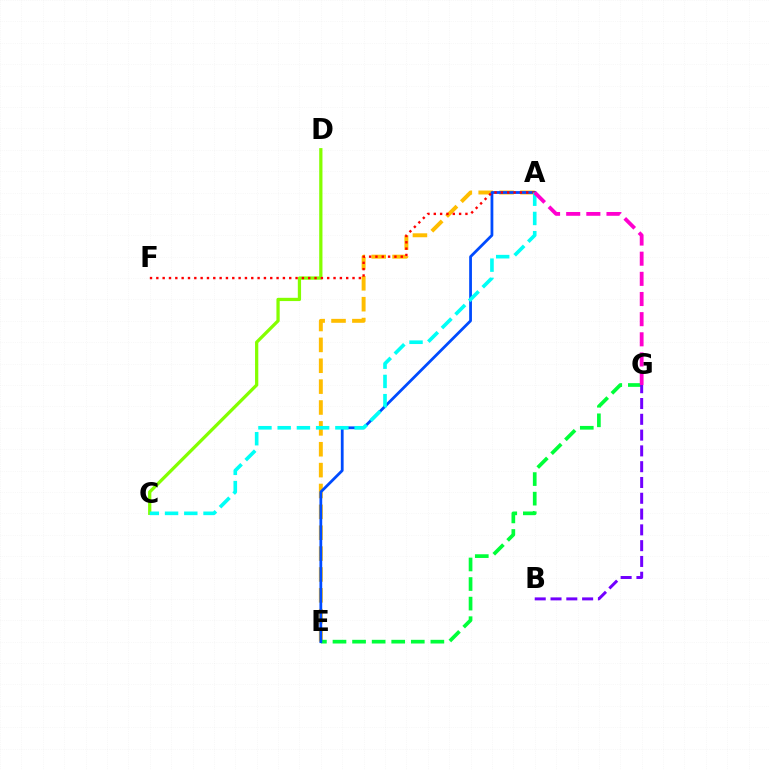{('A', 'E'): [{'color': '#ffbd00', 'line_style': 'dashed', 'thickness': 2.84}, {'color': '#004bff', 'line_style': 'solid', 'thickness': 2.0}], ('C', 'D'): [{'color': '#84ff00', 'line_style': 'solid', 'thickness': 2.34}], ('E', 'G'): [{'color': '#00ff39', 'line_style': 'dashed', 'thickness': 2.66}], ('A', 'F'): [{'color': '#ff0000', 'line_style': 'dotted', 'thickness': 1.72}], ('B', 'G'): [{'color': '#7200ff', 'line_style': 'dashed', 'thickness': 2.15}], ('A', 'C'): [{'color': '#00fff6', 'line_style': 'dashed', 'thickness': 2.61}], ('A', 'G'): [{'color': '#ff00cf', 'line_style': 'dashed', 'thickness': 2.74}]}